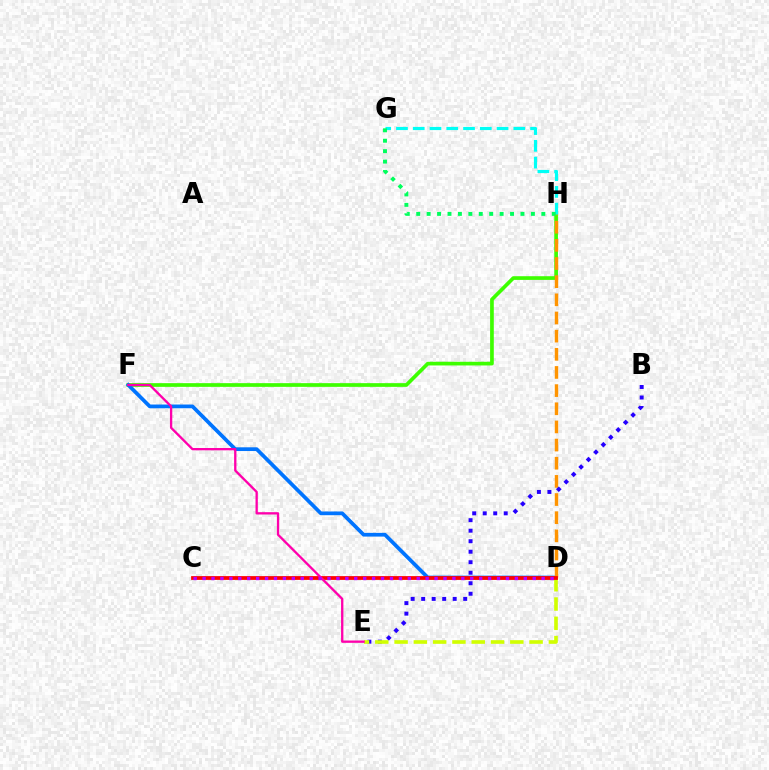{('F', 'H'): [{'color': '#3dff00', 'line_style': 'solid', 'thickness': 2.66}], ('D', 'F'): [{'color': '#0074ff', 'line_style': 'solid', 'thickness': 2.68}], ('D', 'H'): [{'color': '#ff9400', 'line_style': 'dashed', 'thickness': 2.47}], ('B', 'E'): [{'color': '#2500ff', 'line_style': 'dotted', 'thickness': 2.85}], ('D', 'E'): [{'color': '#d1ff00', 'line_style': 'dashed', 'thickness': 2.62}], ('C', 'D'): [{'color': '#ff0000', 'line_style': 'solid', 'thickness': 2.72}, {'color': '#b900ff', 'line_style': 'dotted', 'thickness': 2.42}], ('G', 'H'): [{'color': '#00fff6', 'line_style': 'dashed', 'thickness': 2.28}, {'color': '#00ff5c', 'line_style': 'dotted', 'thickness': 2.83}], ('E', 'F'): [{'color': '#ff00ac', 'line_style': 'solid', 'thickness': 1.67}]}